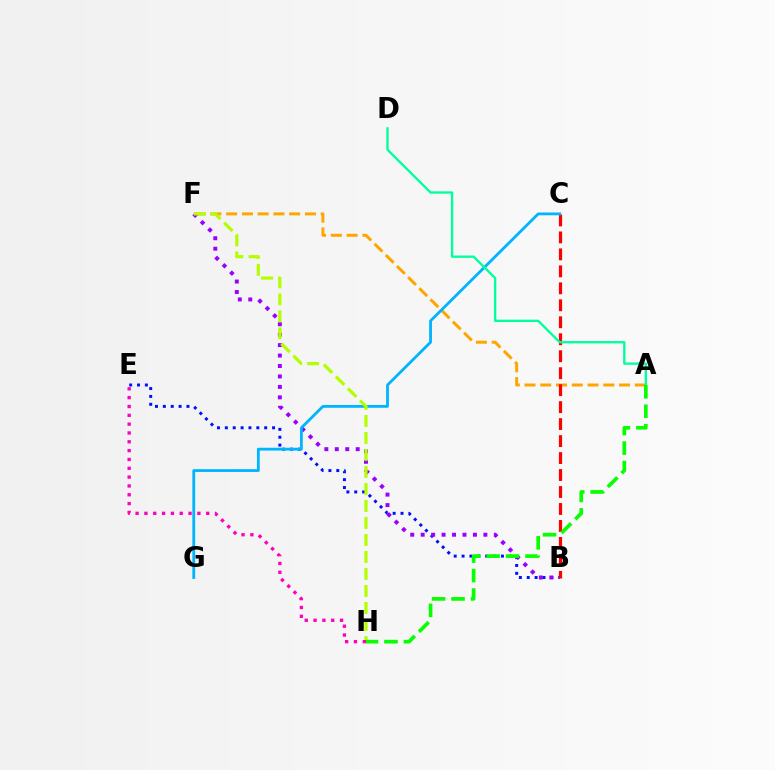{('B', 'E'): [{'color': '#0010ff', 'line_style': 'dotted', 'thickness': 2.14}], ('A', 'F'): [{'color': '#ffa500', 'line_style': 'dashed', 'thickness': 2.14}], ('B', 'F'): [{'color': '#9b00ff', 'line_style': 'dotted', 'thickness': 2.84}], ('B', 'C'): [{'color': '#ff0000', 'line_style': 'dashed', 'thickness': 2.31}], ('C', 'G'): [{'color': '#00b5ff', 'line_style': 'solid', 'thickness': 2.02}], ('F', 'H'): [{'color': '#b3ff00', 'line_style': 'dashed', 'thickness': 2.31}], ('A', 'D'): [{'color': '#00ff9d', 'line_style': 'solid', 'thickness': 1.68}], ('E', 'H'): [{'color': '#ff00bd', 'line_style': 'dotted', 'thickness': 2.4}], ('A', 'H'): [{'color': '#08ff00', 'line_style': 'dashed', 'thickness': 2.64}]}